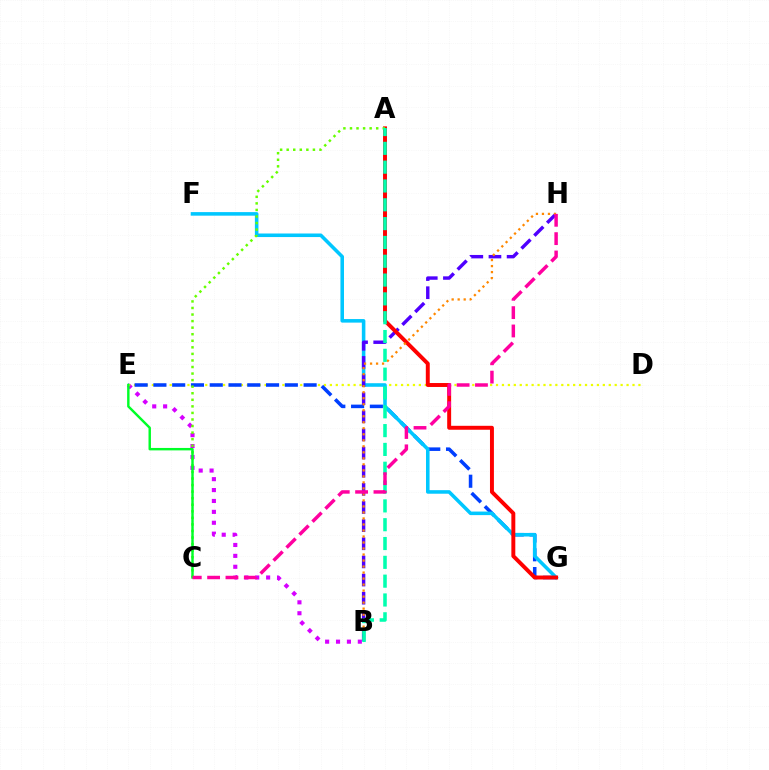{('B', 'E'): [{'color': '#d600ff', 'line_style': 'dotted', 'thickness': 2.96}], ('D', 'E'): [{'color': '#eeff00', 'line_style': 'dotted', 'thickness': 1.61}], ('E', 'G'): [{'color': '#003fff', 'line_style': 'dashed', 'thickness': 2.55}], ('F', 'G'): [{'color': '#00c7ff', 'line_style': 'solid', 'thickness': 2.56}], ('B', 'H'): [{'color': '#4f00ff', 'line_style': 'dashed', 'thickness': 2.46}, {'color': '#ff8800', 'line_style': 'dotted', 'thickness': 1.63}], ('A', 'G'): [{'color': '#ff0000', 'line_style': 'solid', 'thickness': 2.84}], ('A', 'C'): [{'color': '#66ff00', 'line_style': 'dotted', 'thickness': 1.78}], ('C', 'E'): [{'color': '#00ff27', 'line_style': 'solid', 'thickness': 1.75}], ('A', 'B'): [{'color': '#00ffaf', 'line_style': 'dashed', 'thickness': 2.56}], ('C', 'H'): [{'color': '#ff00a0', 'line_style': 'dashed', 'thickness': 2.49}]}